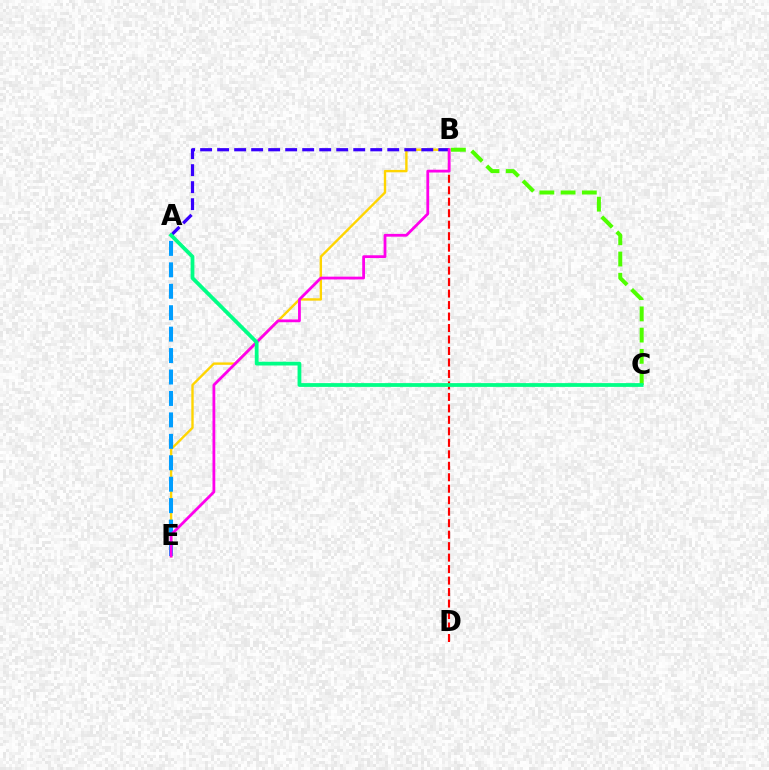{('B', 'E'): [{'color': '#ffd500', 'line_style': 'solid', 'thickness': 1.72}, {'color': '#ff00ed', 'line_style': 'solid', 'thickness': 2.01}], ('A', 'B'): [{'color': '#3700ff', 'line_style': 'dashed', 'thickness': 2.31}], ('B', 'D'): [{'color': '#ff0000', 'line_style': 'dashed', 'thickness': 1.56}], ('B', 'C'): [{'color': '#4fff00', 'line_style': 'dashed', 'thickness': 2.89}], ('A', 'E'): [{'color': '#009eff', 'line_style': 'dashed', 'thickness': 2.91}], ('A', 'C'): [{'color': '#00ff86', 'line_style': 'solid', 'thickness': 2.72}]}